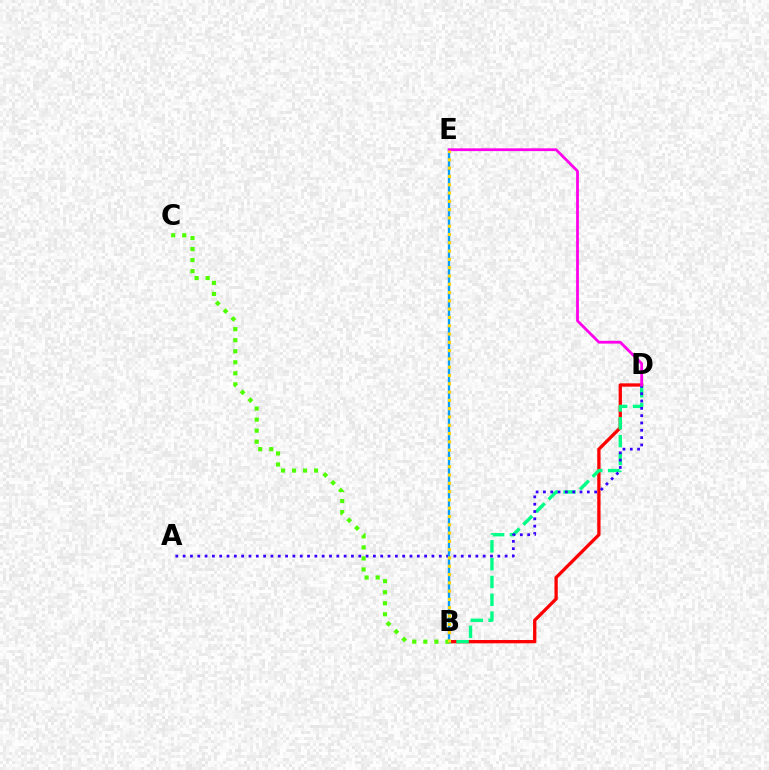{('B', 'D'): [{'color': '#ff0000', 'line_style': 'solid', 'thickness': 2.38}, {'color': '#00ff86', 'line_style': 'dashed', 'thickness': 2.42}], ('A', 'D'): [{'color': '#3700ff', 'line_style': 'dotted', 'thickness': 1.99}], ('B', 'E'): [{'color': '#009eff', 'line_style': 'solid', 'thickness': 1.7}, {'color': '#ffd500', 'line_style': 'dotted', 'thickness': 2.25}], ('D', 'E'): [{'color': '#ff00ed', 'line_style': 'solid', 'thickness': 2.0}], ('B', 'C'): [{'color': '#4fff00', 'line_style': 'dotted', 'thickness': 3.0}]}